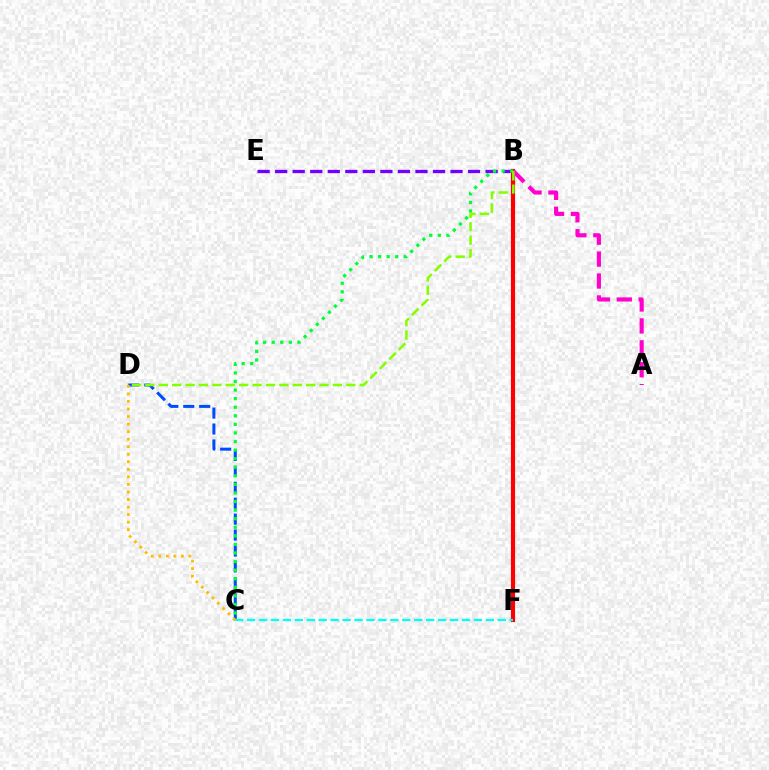{('C', 'D'): [{'color': '#004bff', 'line_style': 'dashed', 'thickness': 2.16}, {'color': '#ffbd00', 'line_style': 'dotted', 'thickness': 2.05}], ('B', 'E'): [{'color': '#7200ff', 'line_style': 'dashed', 'thickness': 2.38}], ('B', 'F'): [{'color': '#ff0000', 'line_style': 'solid', 'thickness': 2.98}], ('B', 'C'): [{'color': '#00ff39', 'line_style': 'dotted', 'thickness': 2.33}], ('C', 'F'): [{'color': '#00fff6', 'line_style': 'dashed', 'thickness': 1.62}], ('A', 'B'): [{'color': '#ff00cf', 'line_style': 'dashed', 'thickness': 2.98}], ('B', 'D'): [{'color': '#84ff00', 'line_style': 'dashed', 'thickness': 1.82}]}